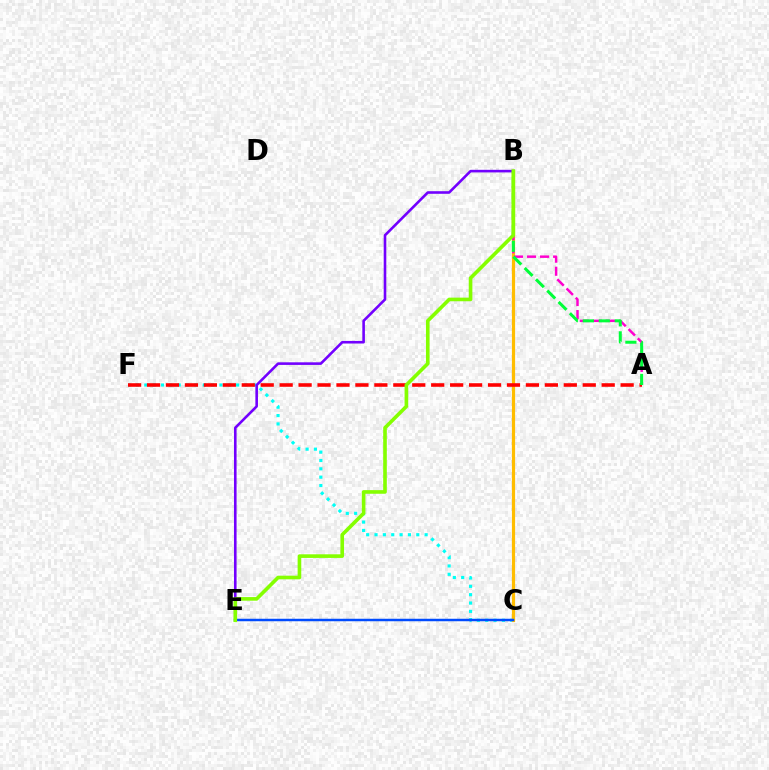{('C', 'F'): [{'color': '#00fff6', 'line_style': 'dotted', 'thickness': 2.27}], ('B', 'C'): [{'color': '#ffbd00', 'line_style': 'solid', 'thickness': 2.3}], ('A', 'B'): [{'color': '#ff00cf', 'line_style': 'dashed', 'thickness': 1.77}, {'color': '#00ff39', 'line_style': 'dashed', 'thickness': 2.17}], ('A', 'F'): [{'color': '#ff0000', 'line_style': 'dashed', 'thickness': 2.57}], ('C', 'E'): [{'color': '#004bff', 'line_style': 'solid', 'thickness': 1.78}], ('B', 'E'): [{'color': '#7200ff', 'line_style': 'solid', 'thickness': 1.87}, {'color': '#84ff00', 'line_style': 'solid', 'thickness': 2.61}]}